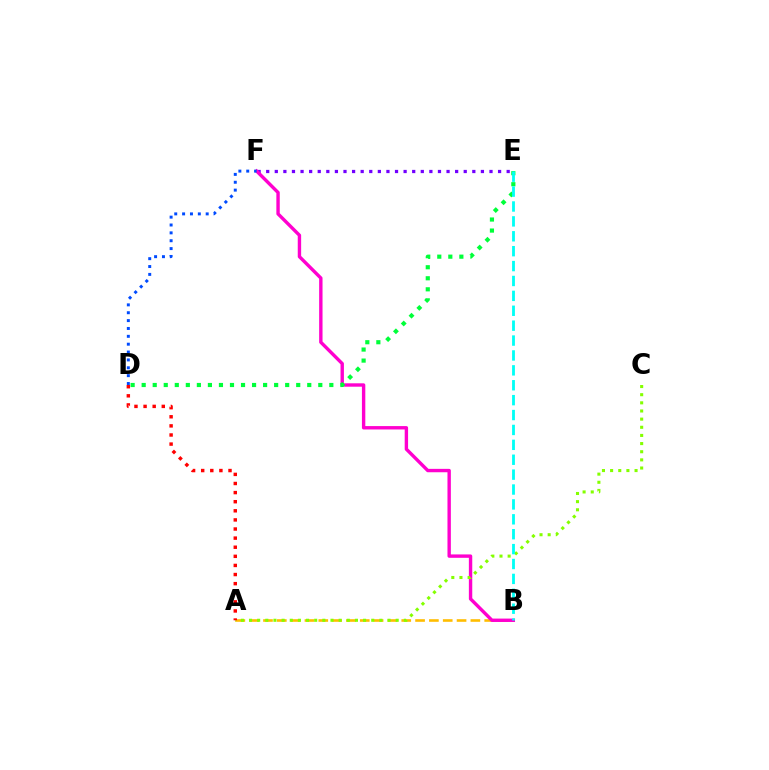{('E', 'F'): [{'color': '#7200ff', 'line_style': 'dotted', 'thickness': 2.33}], ('A', 'B'): [{'color': '#ffbd00', 'line_style': 'dashed', 'thickness': 1.88}], ('B', 'F'): [{'color': '#ff00cf', 'line_style': 'solid', 'thickness': 2.44}], ('D', 'E'): [{'color': '#00ff39', 'line_style': 'dotted', 'thickness': 3.0}], ('A', 'C'): [{'color': '#84ff00', 'line_style': 'dotted', 'thickness': 2.21}], ('B', 'E'): [{'color': '#00fff6', 'line_style': 'dashed', 'thickness': 2.02}], ('D', 'F'): [{'color': '#004bff', 'line_style': 'dotted', 'thickness': 2.14}], ('A', 'D'): [{'color': '#ff0000', 'line_style': 'dotted', 'thickness': 2.47}]}